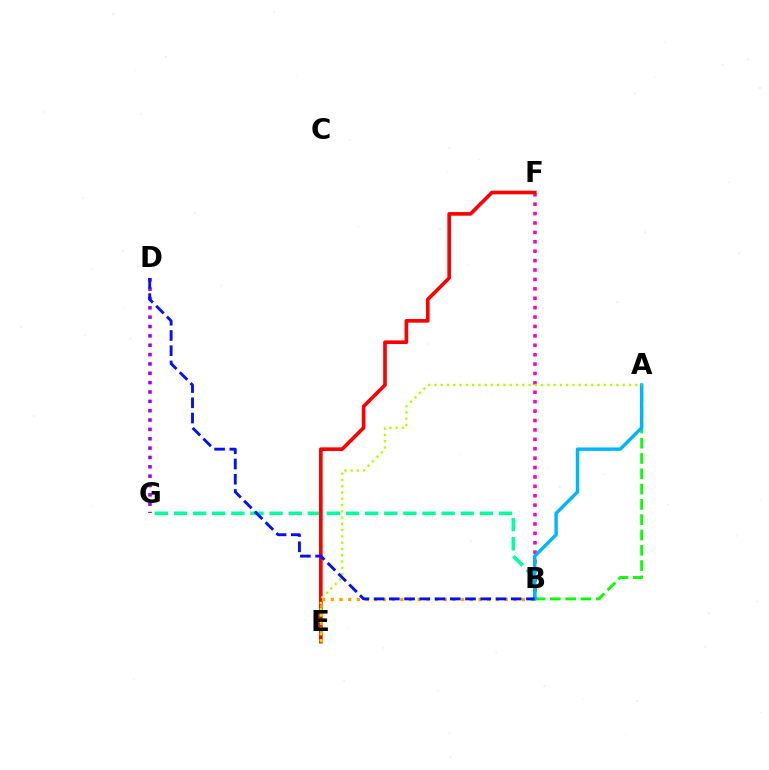{('B', 'G'): [{'color': '#00ff9d', 'line_style': 'dashed', 'thickness': 2.6}], ('A', 'B'): [{'color': '#08ff00', 'line_style': 'dashed', 'thickness': 2.08}, {'color': '#00b5ff', 'line_style': 'solid', 'thickness': 2.46}], ('B', 'F'): [{'color': '#ff00bd', 'line_style': 'dotted', 'thickness': 2.56}], ('D', 'G'): [{'color': '#9b00ff', 'line_style': 'dotted', 'thickness': 2.54}], ('E', 'F'): [{'color': '#ff0000', 'line_style': 'solid', 'thickness': 2.62}], ('B', 'E'): [{'color': '#ffa500', 'line_style': 'dotted', 'thickness': 2.36}], ('A', 'E'): [{'color': '#b3ff00', 'line_style': 'dotted', 'thickness': 1.7}], ('B', 'D'): [{'color': '#0010ff', 'line_style': 'dashed', 'thickness': 2.07}]}